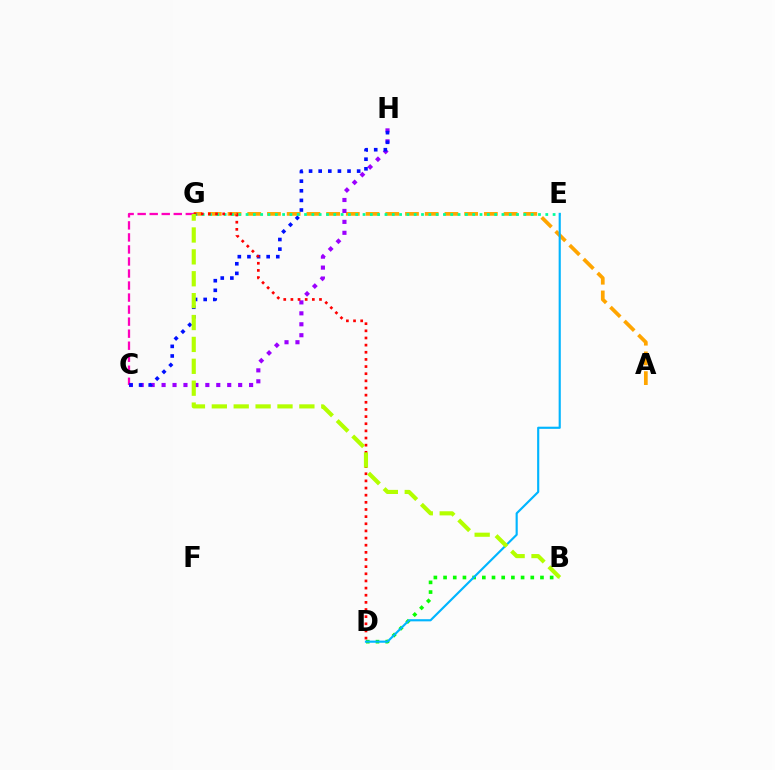{('A', 'G'): [{'color': '#ffa500', 'line_style': 'dashed', 'thickness': 2.68}], ('C', 'G'): [{'color': '#ff00bd', 'line_style': 'dashed', 'thickness': 1.63}], ('C', 'H'): [{'color': '#9b00ff', 'line_style': 'dotted', 'thickness': 2.97}, {'color': '#0010ff', 'line_style': 'dotted', 'thickness': 2.61}], ('B', 'D'): [{'color': '#08ff00', 'line_style': 'dotted', 'thickness': 2.63}], ('E', 'G'): [{'color': '#00ff9d', 'line_style': 'dotted', 'thickness': 1.99}], ('D', 'E'): [{'color': '#00b5ff', 'line_style': 'solid', 'thickness': 1.55}], ('D', 'G'): [{'color': '#ff0000', 'line_style': 'dotted', 'thickness': 1.94}], ('B', 'G'): [{'color': '#b3ff00', 'line_style': 'dashed', 'thickness': 2.97}]}